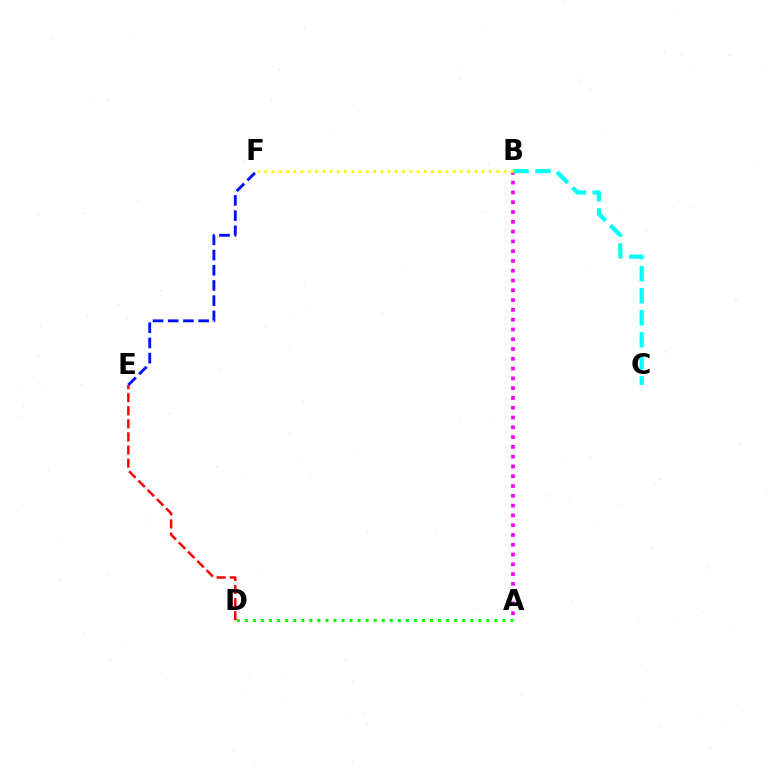{('E', 'F'): [{'color': '#0010ff', 'line_style': 'dashed', 'thickness': 2.07}], ('A', 'B'): [{'color': '#ee00ff', 'line_style': 'dotted', 'thickness': 2.66}], ('B', 'C'): [{'color': '#00fff6', 'line_style': 'dashed', 'thickness': 2.99}], ('A', 'D'): [{'color': '#08ff00', 'line_style': 'dotted', 'thickness': 2.19}], ('D', 'E'): [{'color': '#ff0000', 'line_style': 'dashed', 'thickness': 1.78}], ('B', 'F'): [{'color': '#fcf500', 'line_style': 'dotted', 'thickness': 1.97}]}